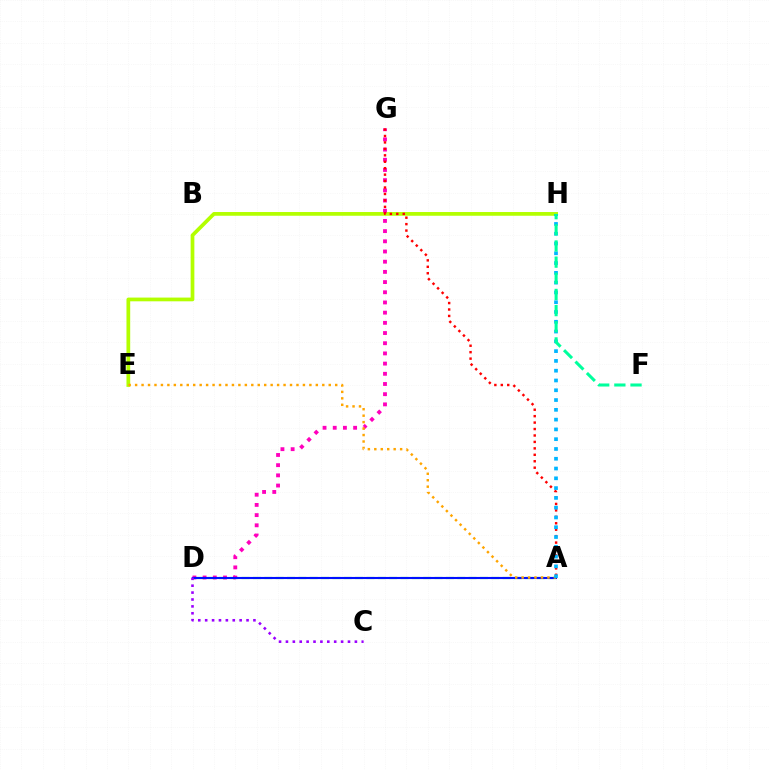{('E', 'H'): [{'color': '#b3ff00', 'line_style': 'solid', 'thickness': 2.69}], ('A', 'D'): [{'color': '#08ff00', 'line_style': 'dashed', 'thickness': 1.54}, {'color': '#0010ff', 'line_style': 'solid', 'thickness': 1.51}], ('D', 'G'): [{'color': '#ff00bd', 'line_style': 'dotted', 'thickness': 2.77}], ('C', 'D'): [{'color': '#9b00ff', 'line_style': 'dotted', 'thickness': 1.87}], ('A', 'E'): [{'color': '#ffa500', 'line_style': 'dotted', 'thickness': 1.75}], ('A', 'G'): [{'color': '#ff0000', 'line_style': 'dotted', 'thickness': 1.75}], ('A', 'H'): [{'color': '#00b5ff', 'line_style': 'dotted', 'thickness': 2.66}], ('F', 'H'): [{'color': '#00ff9d', 'line_style': 'dashed', 'thickness': 2.19}]}